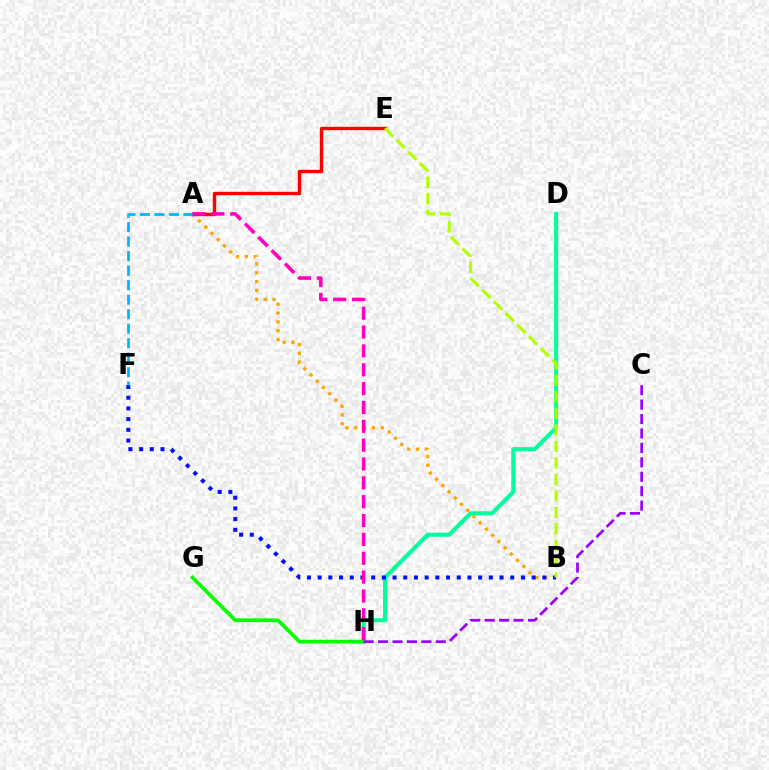{('A', 'B'): [{'color': '#ffa500', 'line_style': 'dotted', 'thickness': 2.39}], ('D', 'H'): [{'color': '#00ff9d', 'line_style': 'solid', 'thickness': 2.94}], ('A', 'E'): [{'color': '#ff0000', 'line_style': 'solid', 'thickness': 2.44}], ('G', 'H'): [{'color': '#08ff00', 'line_style': 'solid', 'thickness': 2.67}], ('C', 'H'): [{'color': '#9b00ff', 'line_style': 'dashed', 'thickness': 1.96}], ('B', 'F'): [{'color': '#0010ff', 'line_style': 'dotted', 'thickness': 2.91}], ('A', 'F'): [{'color': '#00b5ff', 'line_style': 'dashed', 'thickness': 1.97}], ('A', 'H'): [{'color': '#ff00bd', 'line_style': 'dashed', 'thickness': 2.56}], ('B', 'E'): [{'color': '#b3ff00', 'line_style': 'dashed', 'thickness': 2.24}]}